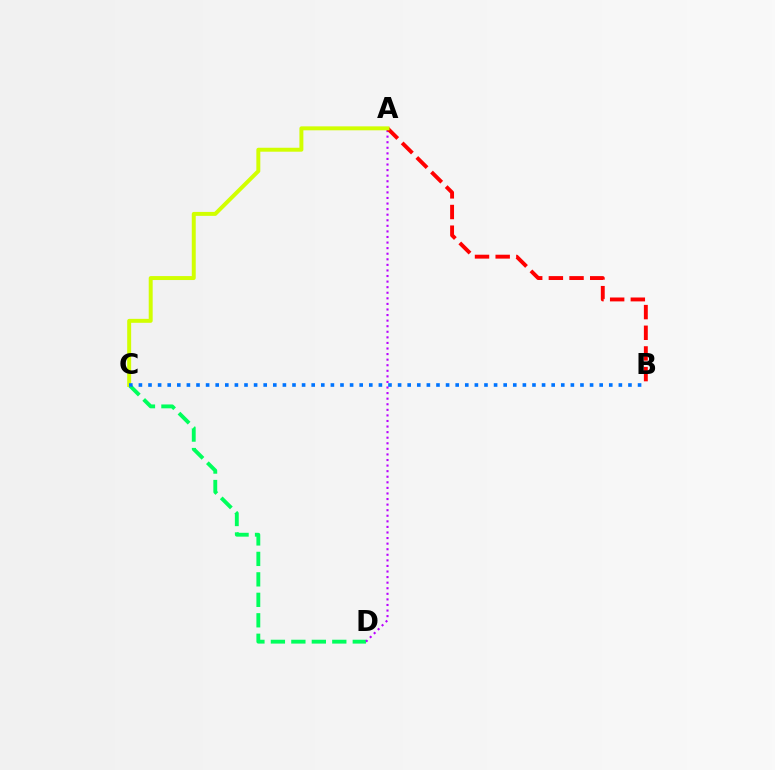{('C', 'D'): [{'color': '#00ff5c', 'line_style': 'dashed', 'thickness': 2.78}], ('A', 'D'): [{'color': '#b900ff', 'line_style': 'dotted', 'thickness': 1.51}], ('A', 'B'): [{'color': '#ff0000', 'line_style': 'dashed', 'thickness': 2.81}], ('A', 'C'): [{'color': '#d1ff00', 'line_style': 'solid', 'thickness': 2.85}], ('B', 'C'): [{'color': '#0074ff', 'line_style': 'dotted', 'thickness': 2.61}]}